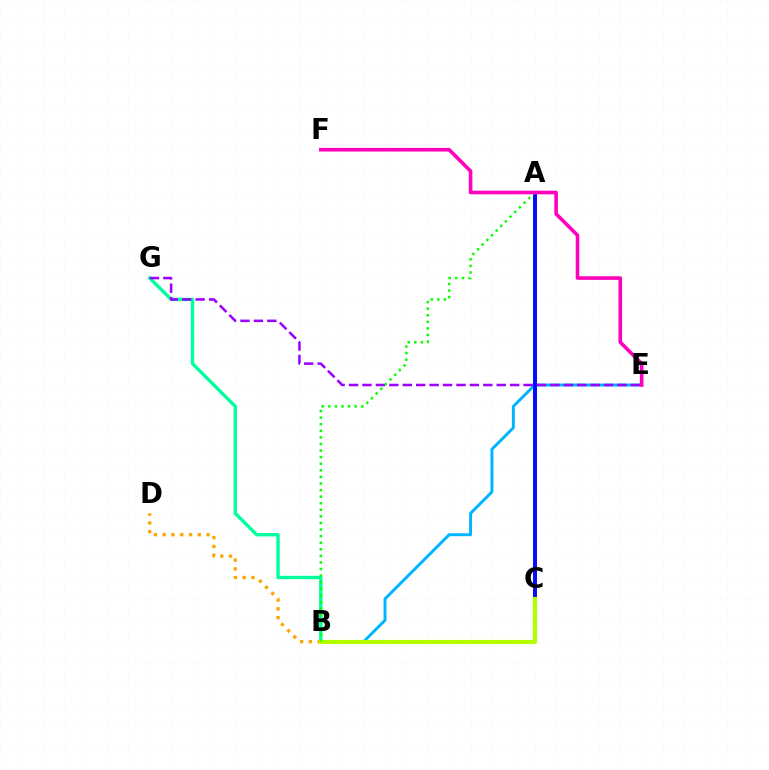{('A', 'C'): [{'color': '#ff0000', 'line_style': 'solid', 'thickness': 2.89}, {'color': '#0010ff', 'line_style': 'solid', 'thickness': 2.8}], ('B', 'E'): [{'color': '#00b5ff', 'line_style': 'solid', 'thickness': 2.12}], ('B', 'G'): [{'color': '#00ff9d', 'line_style': 'solid', 'thickness': 2.43}], ('E', 'G'): [{'color': '#9b00ff', 'line_style': 'dashed', 'thickness': 1.82}], ('B', 'D'): [{'color': '#ffa500', 'line_style': 'dotted', 'thickness': 2.38}], ('B', 'C'): [{'color': '#b3ff00', 'line_style': 'solid', 'thickness': 2.99}], ('A', 'B'): [{'color': '#08ff00', 'line_style': 'dotted', 'thickness': 1.79}], ('E', 'F'): [{'color': '#ff00bd', 'line_style': 'solid', 'thickness': 2.6}]}